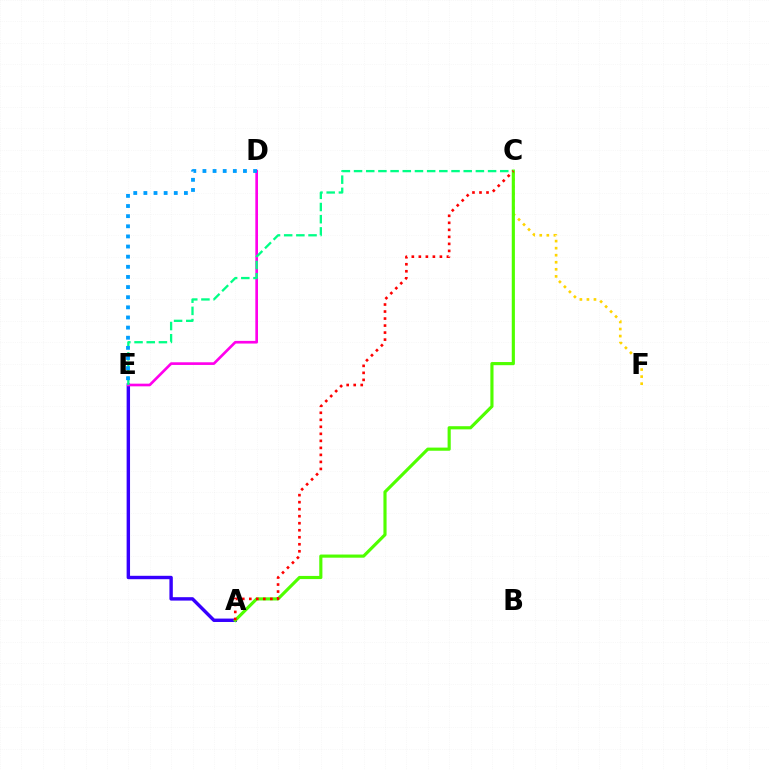{('C', 'F'): [{'color': '#ffd500', 'line_style': 'dotted', 'thickness': 1.92}], ('A', 'E'): [{'color': '#3700ff', 'line_style': 'solid', 'thickness': 2.45}], ('D', 'E'): [{'color': '#ff00ed', 'line_style': 'solid', 'thickness': 1.92}, {'color': '#009eff', 'line_style': 'dotted', 'thickness': 2.75}], ('C', 'E'): [{'color': '#00ff86', 'line_style': 'dashed', 'thickness': 1.66}], ('A', 'C'): [{'color': '#4fff00', 'line_style': 'solid', 'thickness': 2.27}, {'color': '#ff0000', 'line_style': 'dotted', 'thickness': 1.91}]}